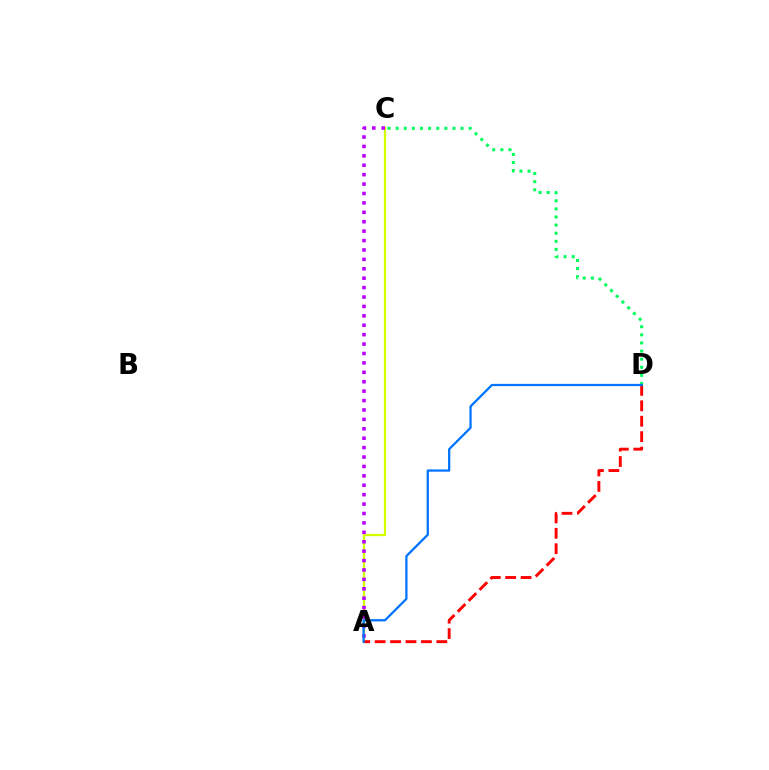{('C', 'D'): [{'color': '#00ff5c', 'line_style': 'dotted', 'thickness': 2.2}], ('A', 'C'): [{'color': '#d1ff00', 'line_style': 'solid', 'thickness': 1.64}, {'color': '#b900ff', 'line_style': 'dotted', 'thickness': 2.56}], ('A', 'D'): [{'color': '#ff0000', 'line_style': 'dashed', 'thickness': 2.1}, {'color': '#0074ff', 'line_style': 'solid', 'thickness': 1.63}]}